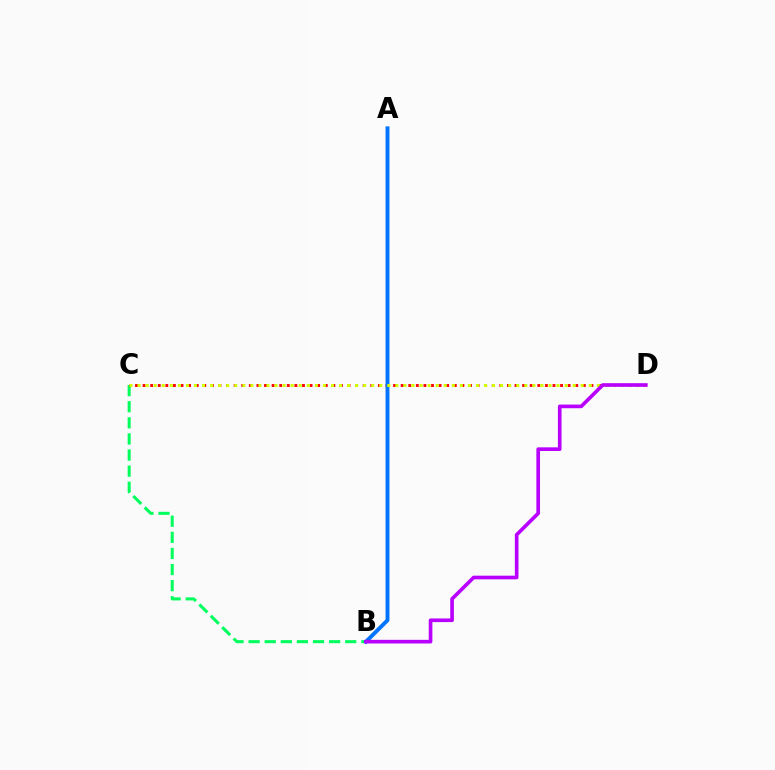{('B', 'C'): [{'color': '#00ff5c', 'line_style': 'dashed', 'thickness': 2.19}], ('C', 'D'): [{'color': '#ff0000', 'line_style': 'dotted', 'thickness': 2.06}, {'color': '#d1ff00', 'line_style': 'dotted', 'thickness': 2.19}], ('A', 'B'): [{'color': '#0074ff', 'line_style': 'solid', 'thickness': 2.81}], ('B', 'D'): [{'color': '#b900ff', 'line_style': 'solid', 'thickness': 2.63}]}